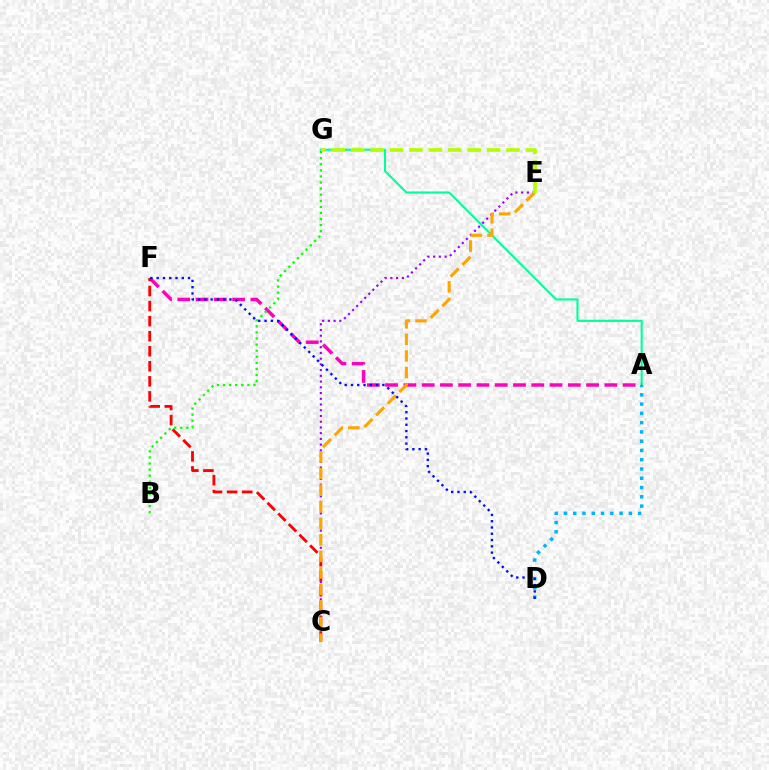{('C', 'E'): [{'color': '#9b00ff', 'line_style': 'dotted', 'thickness': 1.56}, {'color': '#ffa500', 'line_style': 'dashed', 'thickness': 2.25}], ('A', 'G'): [{'color': '#00ff9d', 'line_style': 'solid', 'thickness': 1.53}], ('A', 'F'): [{'color': '#ff00bd', 'line_style': 'dashed', 'thickness': 2.48}], ('C', 'F'): [{'color': '#ff0000', 'line_style': 'dashed', 'thickness': 2.04}], ('E', 'G'): [{'color': '#b3ff00', 'line_style': 'dashed', 'thickness': 2.64}], ('A', 'D'): [{'color': '#00b5ff', 'line_style': 'dotted', 'thickness': 2.52}], ('B', 'G'): [{'color': '#08ff00', 'line_style': 'dotted', 'thickness': 1.65}], ('D', 'F'): [{'color': '#0010ff', 'line_style': 'dotted', 'thickness': 1.71}]}